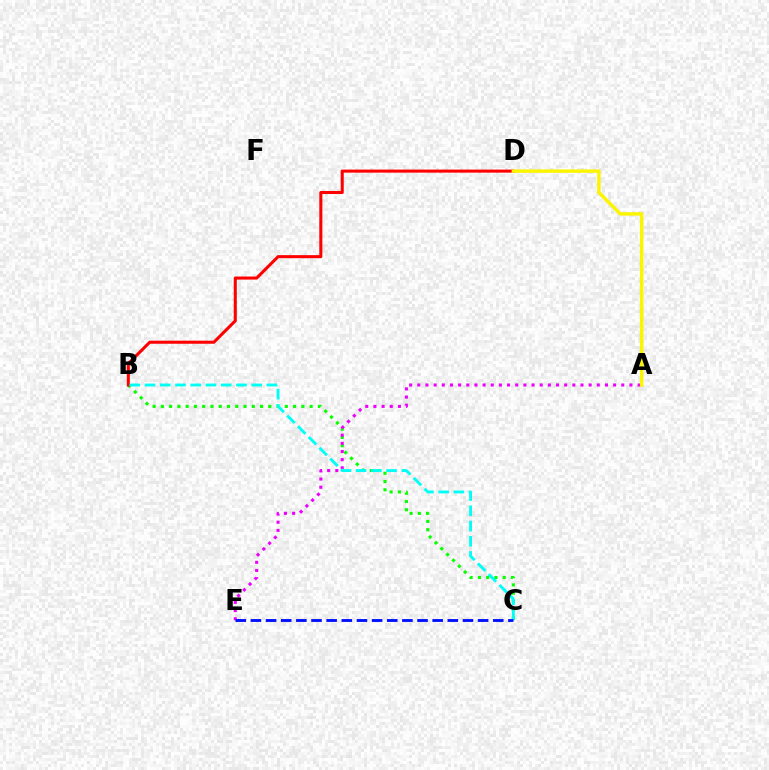{('B', 'C'): [{'color': '#08ff00', 'line_style': 'dotted', 'thickness': 2.25}, {'color': '#00fff6', 'line_style': 'dashed', 'thickness': 2.07}], ('B', 'D'): [{'color': '#ff0000', 'line_style': 'solid', 'thickness': 2.2}], ('A', 'E'): [{'color': '#ee00ff', 'line_style': 'dotted', 'thickness': 2.22}], ('A', 'D'): [{'color': '#fcf500', 'line_style': 'solid', 'thickness': 2.48}], ('C', 'E'): [{'color': '#0010ff', 'line_style': 'dashed', 'thickness': 2.06}]}